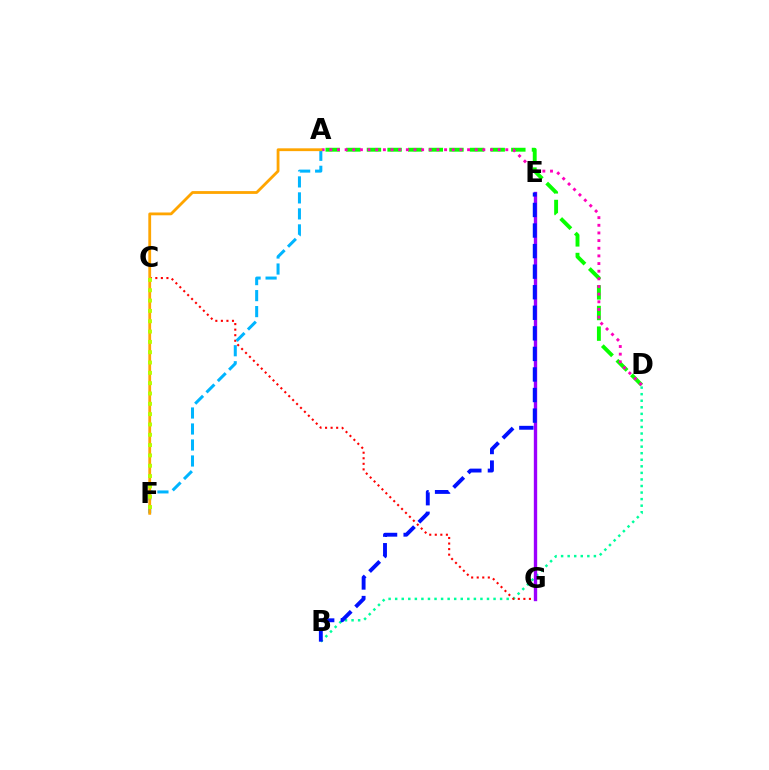{('A', 'D'): [{'color': '#08ff00', 'line_style': 'dashed', 'thickness': 2.8}, {'color': '#ff00bd', 'line_style': 'dotted', 'thickness': 2.08}], ('B', 'D'): [{'color': '#00ff9d', 'line_style': 'dotted', 'thickness': 1.78}], ('C', 'G'): [{'color': '#ff0000', 'line_style': 'dotted', 'thickness': 1.51}], ('E', 'G'): [{'color': '#9b00ff', 'line_style': 'solid', 'thickness': 2.42}], ('A', 'F'): [{'color': '#00b5ff', 'line_style': 'dashed', 'thickness': 2.17}, {'color': '#ffa500', 'line_style': 'solid', 'thickness': 2.02}], ('B', 'E'): [{'color': '#0010ff', 'line_style': 'dashed', 'thickness': 2.79}], ('C', 'F'): [{'color': '#b3ff00', 'line_style': 'dotted', 'thickness': 2.8}]}